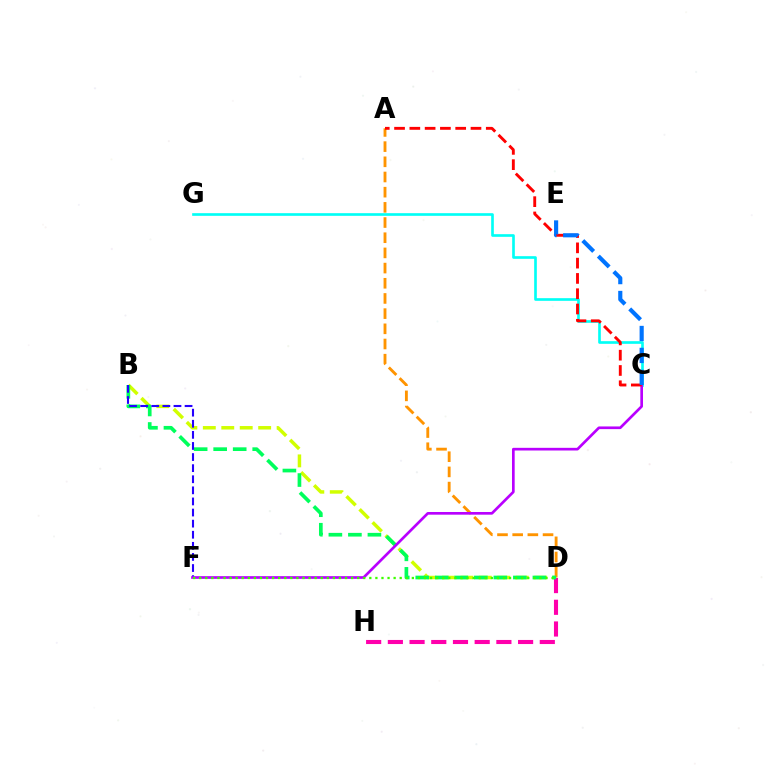{('C', 'G'): [{'color': '#00fff6', 'line_style': 'solid', 'thickness': 1.91}], ('B', 'D'): [{'color': '#d1ff00', 'line_style': 'dashed', 'thickness': 2.51}, {'color': '#00ff5c', 'line_style': 'dashed', 'thickness': 2.65}], ('D', 'H'): [{'color': '#ff00ac', 'line_style': 'dashed', 'thickness': 2.95}], ('A', 'D'): [{'color': '#ff9400', 'line_style': 'dashed', 'thickness': 2.06}], ('B', 'F'): [{'color': '#2500ff', 'line_style': 'dashed', 'thickness': 1.51}], ('C', 'F'): [{'color': '#b900ff', 'line_style': 'solid', 'thickness': 1.93}], ('A', 'C'): [{'color': '#ff0000', 'line_style': 'dashed', 'thickness': 2.08}], ('C', 'E'): [{'color': '#0074ff', 'line_style': 'dashed', 'thickness': 2.98}], ('D', 'F'): [{'color': '#3dff00', 'line_style': 'dotted', 'thickness': 1.65}]}